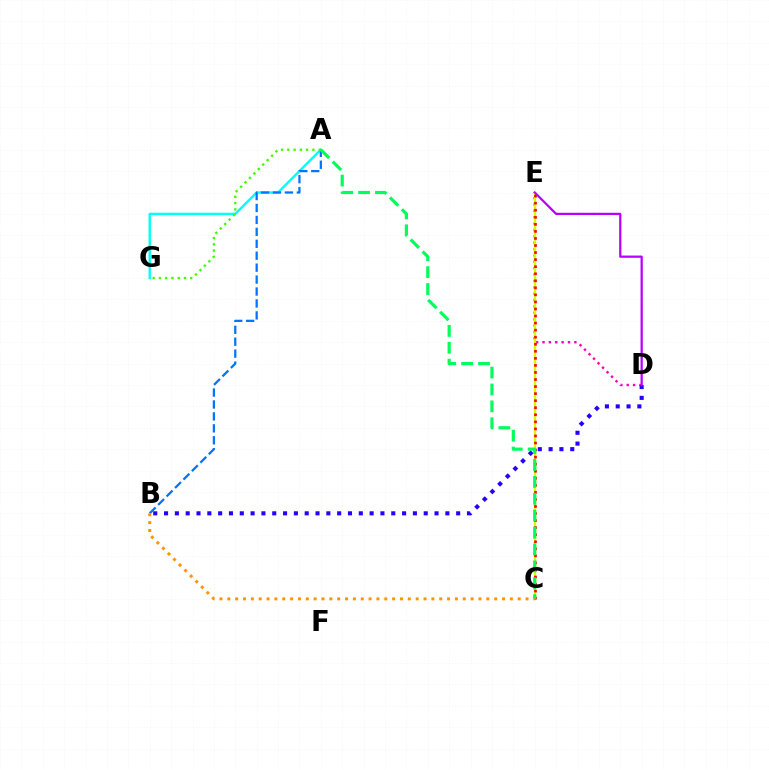{('D', 'E'): [{'color': '#ff00ac', 'line_style': 'dotted', 'thickness': 1.73}, {'color': '#b900ff', 'line_style': 'solid', 'thickness': 1.61}], ('C', 'E'): [{'color': '#d1ff00', 'line_style': 'solid', 'thickness': 1.67}, {'color': '#ff0000', 'line_style': 'dotted', 'thickness': 1.92}], ('A', 'G'): [{'color': '#00fff6', 'line_style': 'solid', 'thickness': 1.71}, {'color': '#3dff00', 'line_style': 'dotted', 'thickness': 1.7}], ('A', 'B'): [{'color': '#0074ff', 'line_style': 'dashed', 'thickness': 1.62}], ('B', 'D'): [{'color': '#2500ff', 'line_style': 'dotted', 'thickness': 2.94}], ('A', 'C'): [{'color': '#00ff5c', 'line_style': 'dashed', 'thickness': 2.3}], ('B', 'C'): [{'color': '#ff9400', 'line_style': 'dotted', 'thickness': 2.13}]}